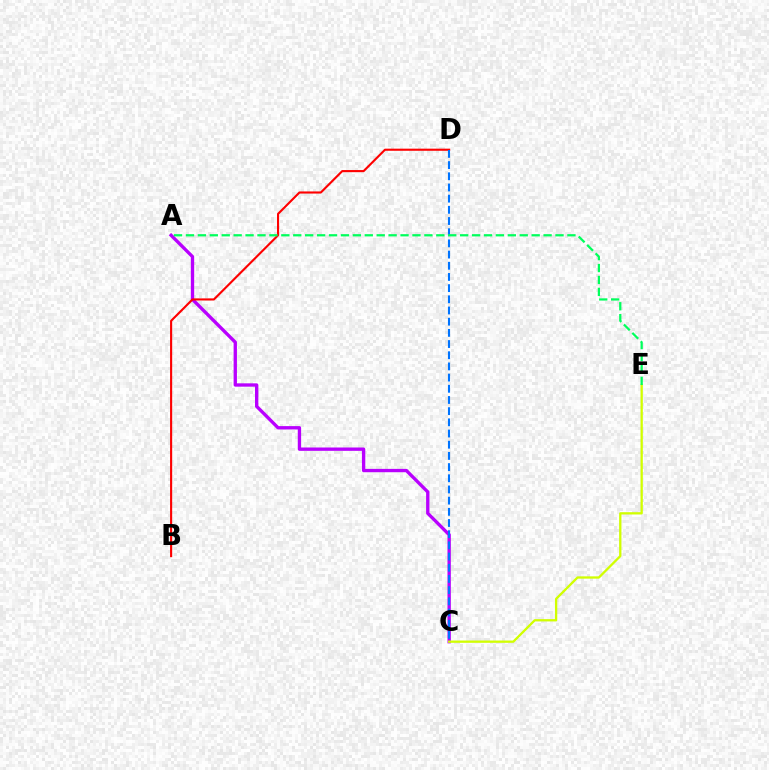{('A', 'C'): [{'color': '#b900ff', 'line_style': 'solid', 'thickness': 2.4}], ('B', 'D'): [{'color': '#ff0000', 'line_style': 'solid', 'thickness': 1.52}], ('C', 'D'): [{'color': '#0074ff', 'line_style': 'dashed', 'thickness': 1.52}], ('C', 'E'): [{'color': '#d1ff00', 'line_style': 'solid', 'thickness': 1.66}], ('A', 'E'): [{'color': '#00ff5c', 'line_style': 'dashed', 'thickness': 1.62}]}